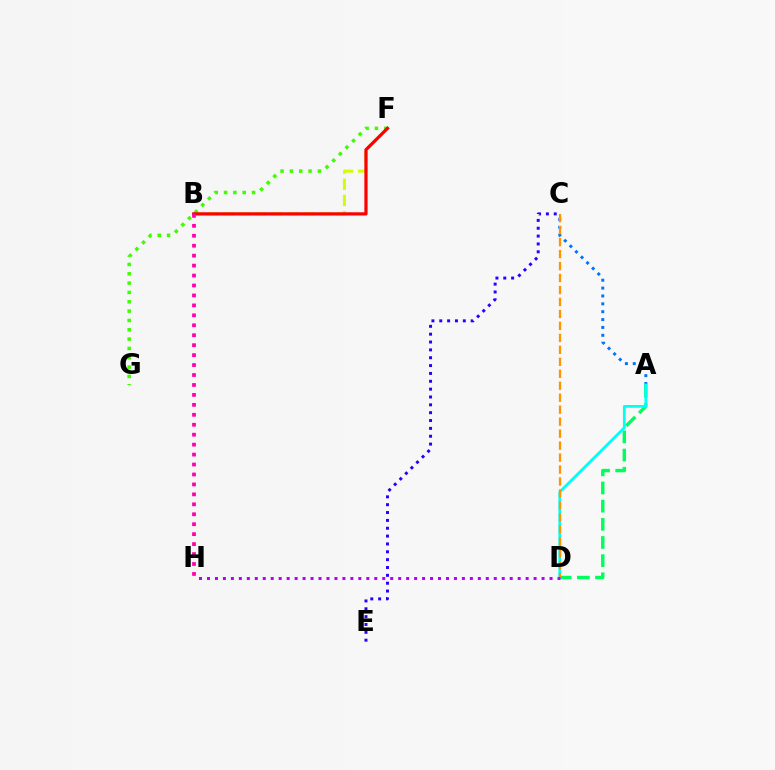{('A', 'D'): [{'color': '#00ff5c', 'line_style': 'dashed', 'thickness': 2.47}, {'color': '#00fff6', 'line_style': 'solid', 'thickness': 1.97}], ('B', 'F'): [{'color': '#d1ff00', 'line_style': 'dashed', 'thickness': 2.19}, {'color': '#ff0000', 'line_style': 'solid', 'thickness': 2.31}], ('C', 'E'): [{'color': '#2500ff', 'line_style': 'dotted', 'thickness': 2.13}], ('F', 'G'): [{'color': '#3dff00', 'line_style': 'dotted', 'thickness': 2.54}], ('A', 'C'): [{'color': '#0074ff', 'line_style': 'dotted', 'thickness': 2.14}], ('C', 'D'): [{'color': '#ff9400', 'line_style': 'dashed', 'thickness': 1.63}], ('D', 'H'): [{'color': '#b900ff', 'line_style': 'dotted', 'thickness': 2.16}], ('B', 'H'): [{'color': '#ff00ac', 'line_style': 'dotted', 'thickness': 2.7}]}